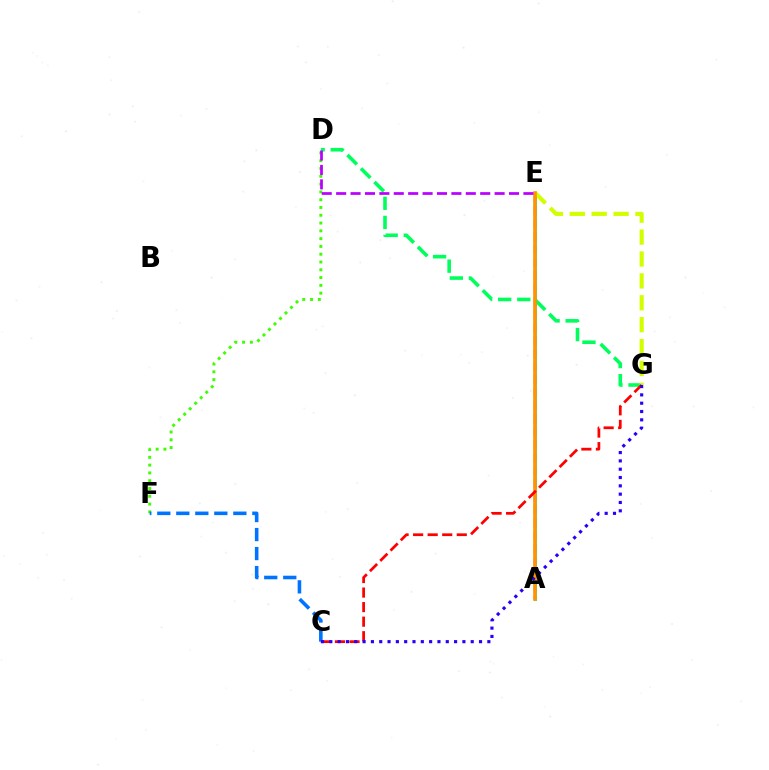{('A', 'E'): [{'color': '#00fff6', 'line_style': 'solid', 'thickness': 2.25}, {'color': '#ff00ac', 'line_style': 'dashed', 'thickness': 1.77}, {'color': '#ff9400', 'line_style': 'solid', 'thickness': 2.59}], ('D', 'G'): [{'color': '#00ff5c', 'line_style': 'dashed', 'thickness': 2.59}], ('E', 'G'): [{'color': '#d1ff00', 'line_style': 'dashed', 'thickness': 2.97}], ('D', 'F'): [{'color': '#3dff00', 'line_style': 'dotted', 'thickness': 2.12}], ('C', 'F'): [{'color': '#0074ff', 'line_style': 'dashed', 'thickness': 2.58}], ('C', 'G'): [{'color': '#ff0000', 'line_style': 'dashed', 'thickness': 1.98}, {'color': '#2500ff', 'line_style': 'dotted', 'thickness': 2.26}], ('D', 'E'): [{'color': '#b900ff', 'line_style': 'dashed', 'thickness': 1.96}]}